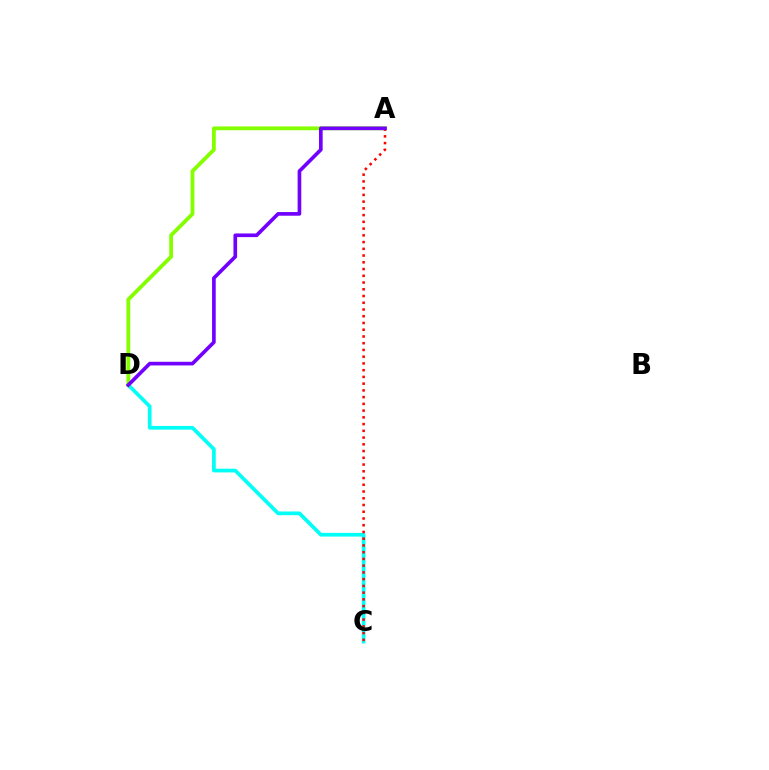{('C', 'D'): [{'color': '#00fff6', 'line_style': 'solid', 'thickness': 2.67}], ('A', 'D'): [{'color': '#84ff00', 'line_style': 'solid', 'thickness': 2.74}, {'color': '#7200ff', 'line_style': 'solid', 'thickness': 2.63}], ('A', 'C'): [{'color': '#ff0000', 'line_style': 'dotted', 'thickness': 1.83}]}